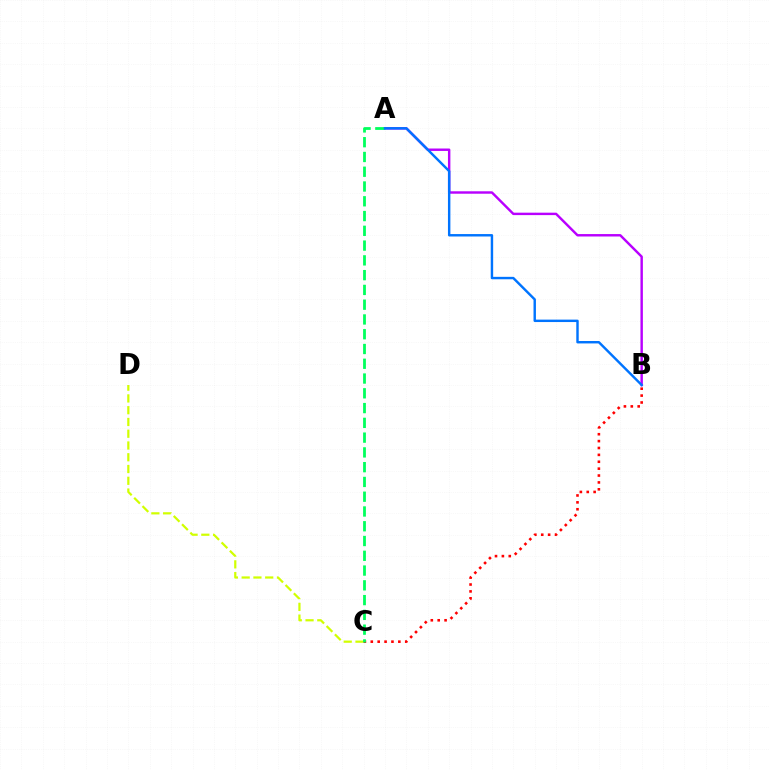{('A', 'B'): [{'color': '#b900ff', 'line_style': 'solid', 'thickness': 1.75}, {'color': '#0074ff', 'line_style': 'solid', 'thickness': 1.75}], ('C', 'D'): [{'color': '#d1ff00', 'line_style': 'dashed', 'thickness': 1.6}], ('B', 'C'): [{'color': '#ff0000', 'line_style': 'dotted', 'thickness': 1.87}], ('A', 'C'): [{'color': '#00ff5c', 'line_style': 'dashed', 'thickness': 2.01}]}